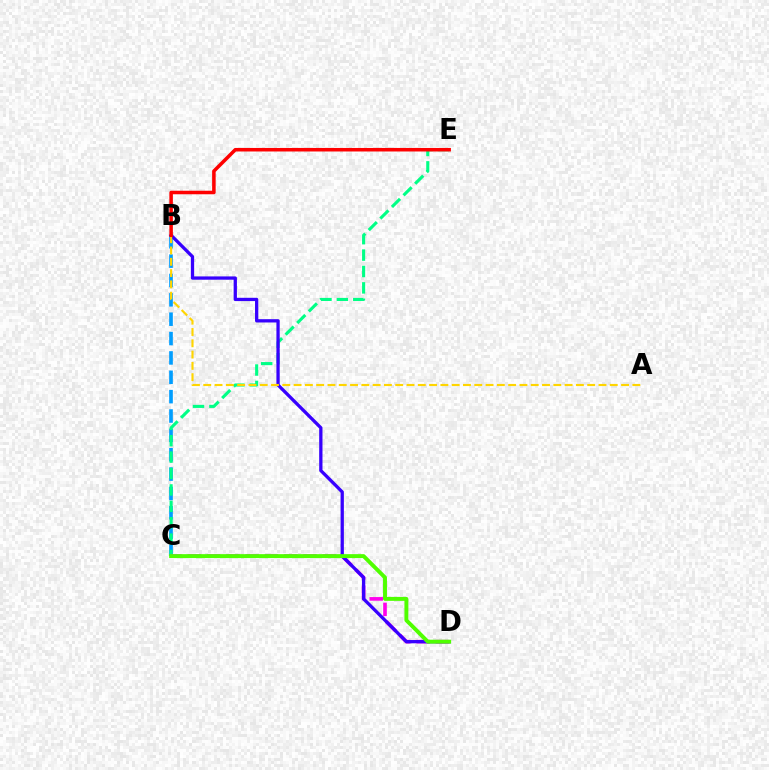{('B', 'C'): [{'color': '#009eff', 'line_style': 'dashed', 'thickness': 2.63}], ('C', 'E'): [{'color': '#00ff86', 'line_style': 'dashed', 'thickness': 2.23}], ('C', 'D'): [{'color': '#ff00ed', 'line_style': 'dashed', 'thickness': 2.62}, {'color': '#4fff00', 'line_style': 'solid', 'thickness': 2.82}], ('B', 'D'): [{'color': '#3700ff', 'line_style': 'solid', 'thickness': 2.37}], ('A', 'B'): [{'color': '#ffd500', 'line_style': 'dashed', 'thickness': 1.53}], ('B', 'E'): [{'color': '#ff0000', 'line_style': 'solid', 'thickness': 2.54}]}